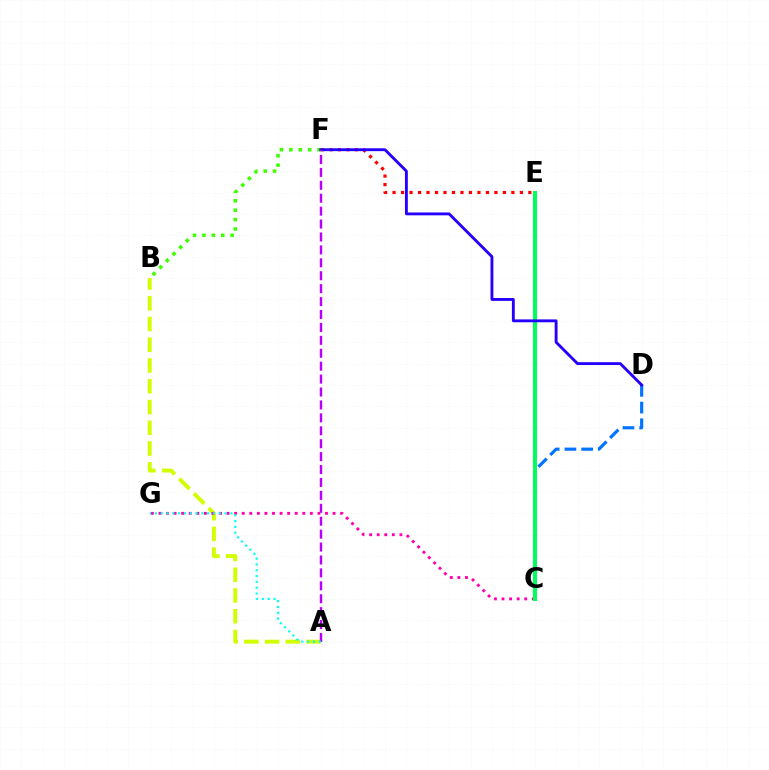{('C', 'D'): [{'color': '#0074ff', 'line_style': 'dashed', 'thickness': 2.27}], ('A', 'B'): [{'color': '#d1ff00', 'line_style': 'dashed', 'thickness': 2.82}], ('E', 'F'): [{'color': '#ff0000', 'line_style': 'dotted', 'thickness': 2.31}], ('C', 'E'): [{'color': '#ff9400', 'line_style': 'dotted', 'thickness': 1.98}, {'color': '#00ff5c', 'line_style': 'solid', 'thickness': 2.88}], ('C', 'G'): [{'color': '#ff00ac', 'line_style': 'dotted', 'thickness': 2.06}], ('B', 'F'): [{'color': '#3dff00', 'line_style': 'dotted', 'thickness': 2.56}], ('D', 'F'): [{'color': '#2500ff', 'line_style': 'solid', 'thickness': 2.06}], ('A', 'F'): [{'color': '#b900ff', 'line_style': 'dashed', 'thickness': 1.76}], ('A', 'G'): [{'color': '#00fff6', 'line_style': 'dotted', 'thickness': 1.58}]}